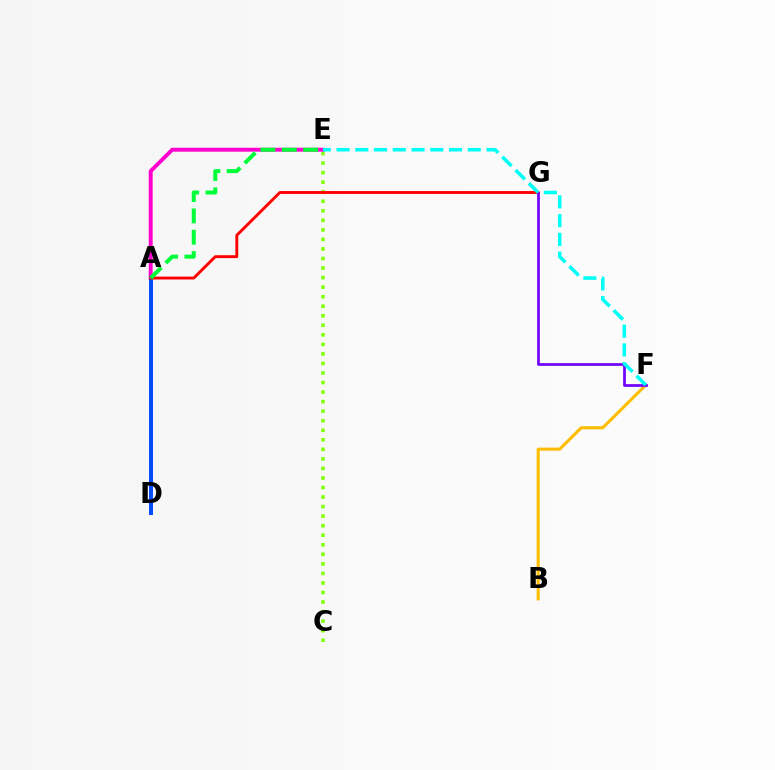{('C', 'E'): [{'color': '#84ff00', 'line_style': 'dotted', 'thickness': 2.59}], ('B', 'F'): [{'color': '#ffbd00', 'line_style': 'solid', 'thickness': 2.22}], ('A', 'E'): [{'color': '#ff00cf', 'line_style': 'solid', 'thickness': 2.82}, {'color': '#00ff39', 'line_style': 'dashed', 'thickness': 2.89}], ('A', 'D'): [{'color': '#004bff', 'line_style': 'solid', 'thickness': 2.85}], ('A', 'G'): [{'color': '#ff0000', 'line_style': 'solid', 'thickness': 2.08}], ('F', 'G'): [{'color': '#7200ff', 'line_style': 'solid', 'thickness': 1.96}], ('E', 'F'): [{'color': '#00fff6', 'line_style': 'dashed', 'thickness': 2.55}]}